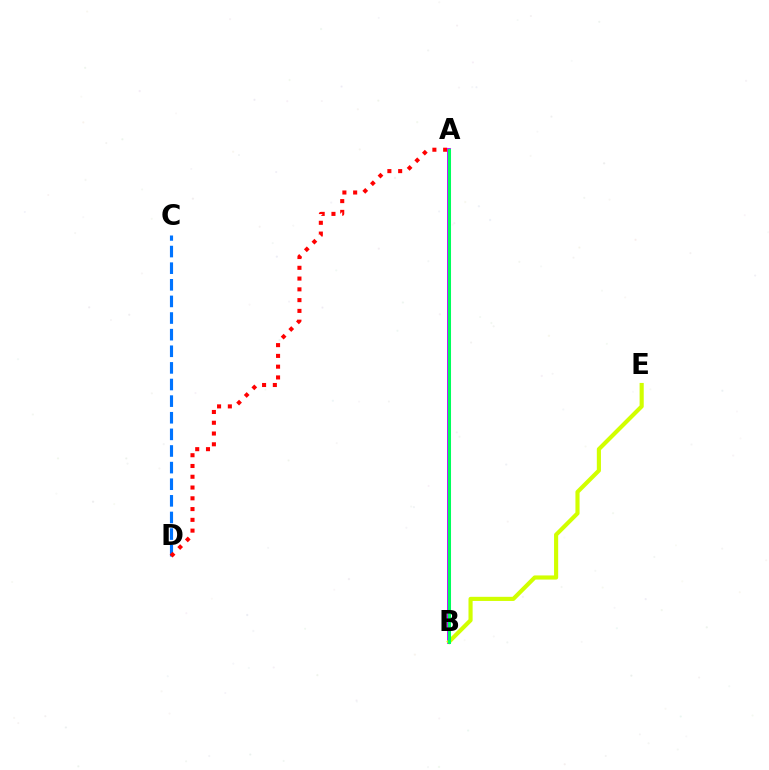{('C', 'D'): [{'color': '#0074ff', 'line_style': 'dashed', 'thickness': 2.26}], ('A', 'D'): [{'color': '#ff0000', 'line_style': 'dotted', 'thickness': 2.93}], ('A', 'B'): [{'color': '#b900ff', 'line_style': 'solid', 'thickness': 2.74}, {'color': '#00ff5c', 'line_style': 'solid', 'thickness': 2.19}], ('B', 'E'): [{'color': '#d1ff00', 'line_style': 'solid', 'thickness': 2.98}]}